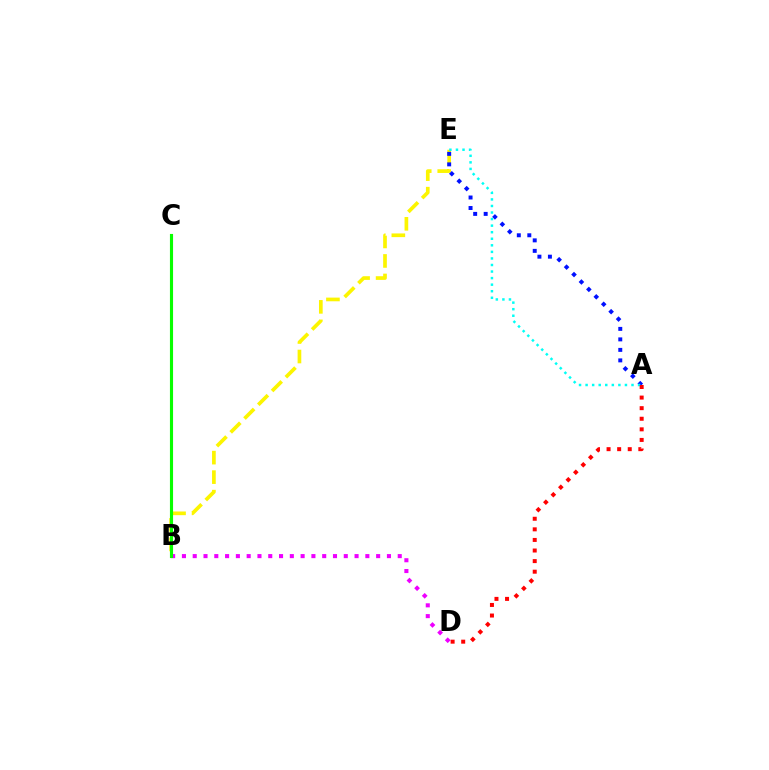{('B', 'E'): [{'color': '#fcf500', 'line_style': 'dashed', 'thickness': 2.65}], ('A', 'E'): [{'color': '#0010ff', 'line_style': 'dotted', 'thickness': 2.85}, {'color': '#00fff6', 'line_style': 'dotted', 'thickness': 1.78}], ('B', 'D'): [{'color': '#ee00ff', 'line_style': 'dotted', 'thickness': 2.93}], ('A', 'D'): [{'color': '#ff0000', 'line_style': 'dotted', 'thickness': 2.88}], ('B', 'C'): [{'color': '#08ff00', 'line_style': 'solid', 'thickness': 2.25}]}